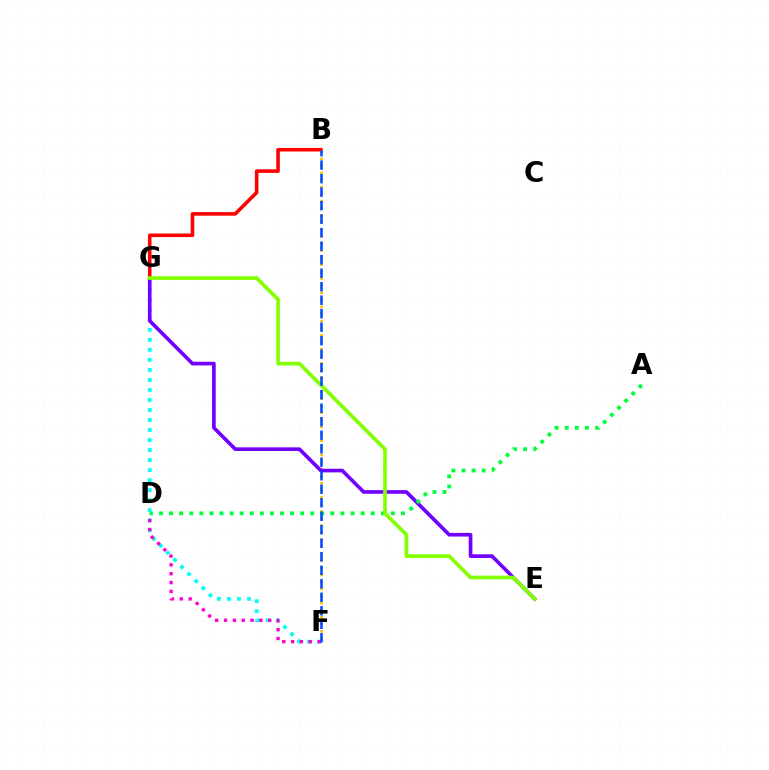{('F', 'G'): [{'color': '#00fff6', 'line_style': 'dotted', 'thickness': 2.72}], ('D', 'F'): [{'color': '#ff00cf', 'line_style': 'dotted', 'thickness': 2.4}], ('B', 'F'): [{'color': '#ffbd00', 'line_style': 'dotted', 'thickness': 1.92}, {'color': '#004bff', 'line_style': 'dashed', 'thickness': 1.83}], ('E', 'G'): [{'color': '#7200ff', 'line_style': 'solid', 'thickness': 2.63}, {'color': '#84ff00', 'line_style': 'solid', 'thickness': 2.66}], ('B', 'G'): [{'color': '#ff0000', 'line_style': 'solid', 'thickness': 2.57}], ('A', 'D'): [{'color': '#00ff39', 'line_style': 'dotted', 'thickness': 2.74}]}